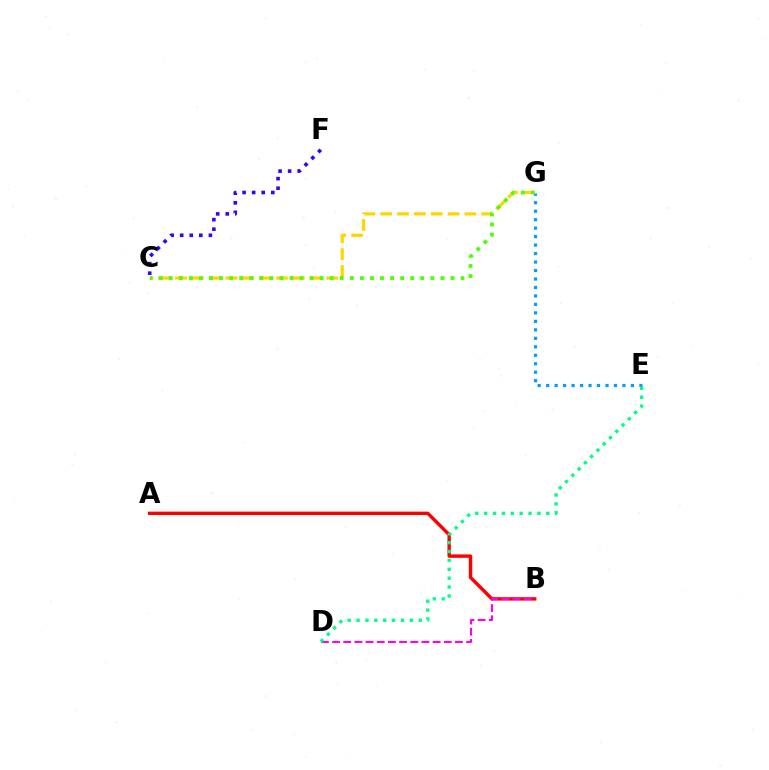{('A', 'B'): [{'color': '#ff0000', 'line_style': 'solid', 'thickness': 2.45}], ('B', 'D'): [{'color': '#ff00ed', 'line_style': 'dashed', 'thickness': 1.52}], ('C', 'F'): [{'color': '#3700ff', 'line_style': 'dotted', 'thickness': 2.6}], ('E', 'G'): [{'color': '#009eff', 'line_style': 'dotted', 'thickness': 2.3}], ('D', 'E'): [{'color': '#00ff86', 'line_style': 'dotted', 'thickness': 2.41}], ('C', 'G'): [{'color': '#ffd500', 'line_style': 'dashed', 'thickness': 2.29}, {'color': '#4fff00', 'line_style': 'dotted', 'thickness': 2.73}]}